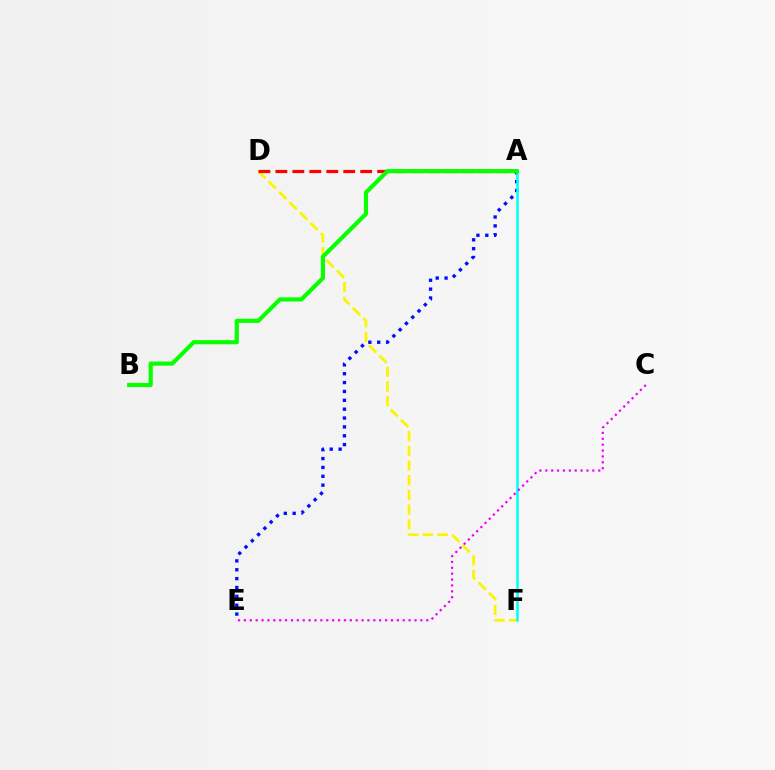{('A', 'E'): [{'color': '#0010ff', 'line_style': 'dotted', 'thickness': 2.41}], ('D', 'F'): [{'color': '#fcf500', 'line_style': 'dashed', 'thickness': 1.99}], ('A', 'D'): [{'color': '#ff0000', 'line_style': 'dashed', 'thickness': 2.3}], ('A', 'F'): [{'color': '#00fff6', 'line_style': 'solid', 'thickness': 1.81}], ('C', 'E'): [{'color': '#ee00ff', 'line_style': 'dotted', 'thickness': 1.6}], ('A', 'B'): [{'color': '#08ff00', 'line_style': 'solid', 'thickness': 2.99}]}